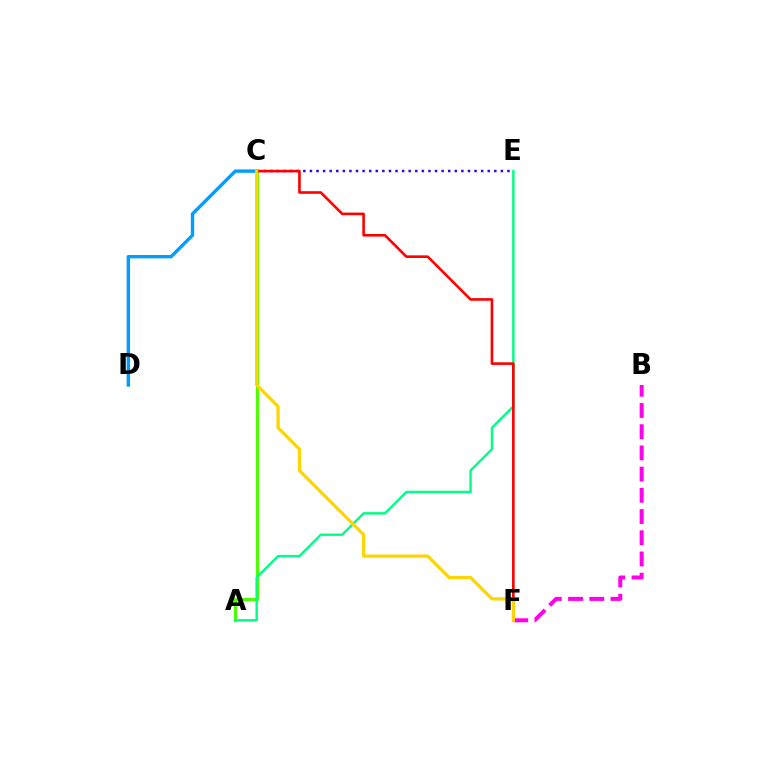{('B', 'F'): [{'color': '#ff00ed', 'line_style': 'dashed', 'thickness': 2.88}], ('A', 'C'): [{'color': '#4fff00', 'line_style': 'solid', 'thickness': 2.25}], ('A', 'E'): [{'color': '#00ff86', 'line_style': 'solid', 'thickness': 1.75}], ('C', 'E'): [{'color': '#3700ff', 'line_style': 'dotted', 'thickness': 1.79}], ('C', 'D'): [{'color': '#009eff', 'line_style': 'solid', 'thickness': 2.44}], ('C', 'F'): [{'color': '#ff0000', 'line_style': 'solid', 'thickness': 1.89}, {'color': '#ffd500', 'line_style': 'solid', 'thickness': 2.32}]}